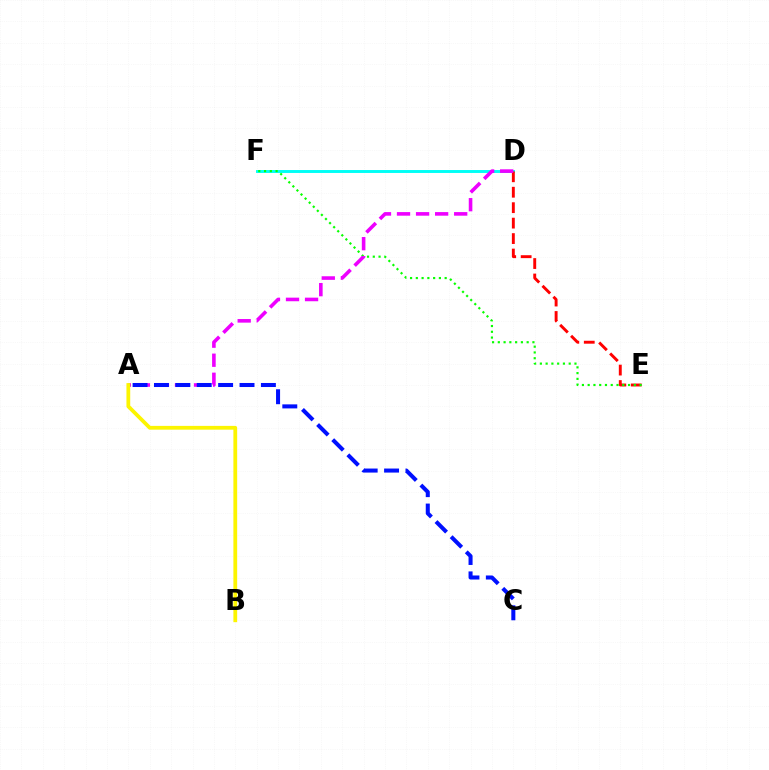{('D', 'F'): [{'color': '#00fff6', 'line_style': 'solid', 'thickness': 2.11}], ('D', 'E'): [{'color': '#ff0000', 'line_style': 'dashed', 'thickness': 2.1}], ('E', 'F'): [{'color': '#08ff00', 'line_style': 'dotted', 'thickness': 1.57}], ('A', 'D'): [{'color': '#ee00ff', 'line_style': 'dashed', 'thickness': 2.59}], ('A', 'B'): [{'color': '#fcf500', 'line_style': 'solid', 'thickness': 2.72}], ('A', 'C'): [{'color': '#0010ff', 'line_style': 'dashed', 'thickness': 2.91}]}